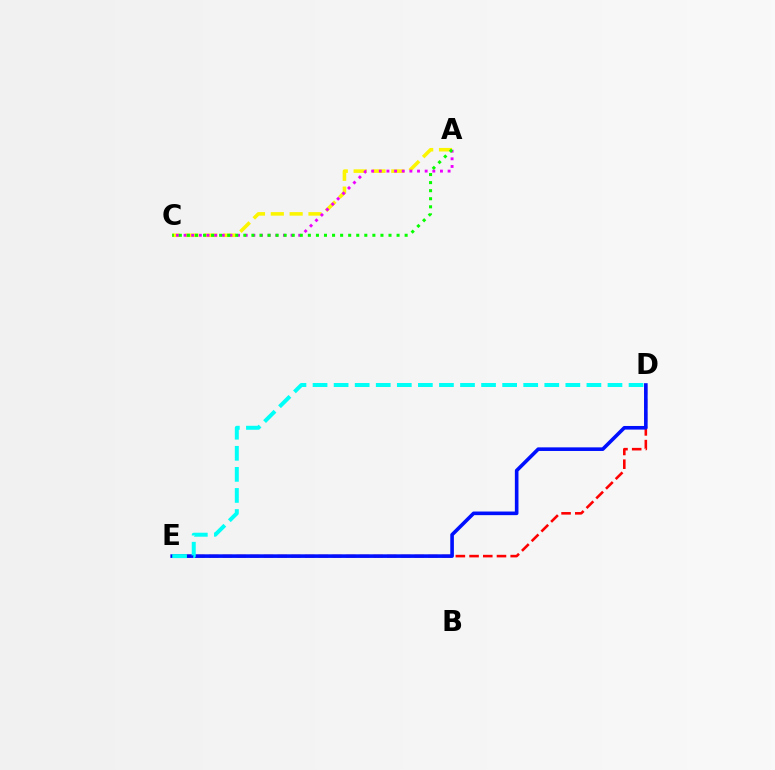{('D', 'E'): [{'color': '#ff0000', 'line_style': 'dashed', 'thickness': 1.86}, {'color': '#0010ff', 'line_style': 'solid', 'thickness': 2.6}, {'color': '#00fff6', 'line_style': 'dashed', 'thickness': 2.86}], ('A', 'C'): [{'color': '#fcf500', 'line_style': 'dashed', 'thickness': 2.56}, {'color': '#ee00ff', 'line_style': 'dotted', 'thickness': 2.08}, {'color': '#08ff00', 'line_style': 'dotted', 'thickness': 2.19}]}